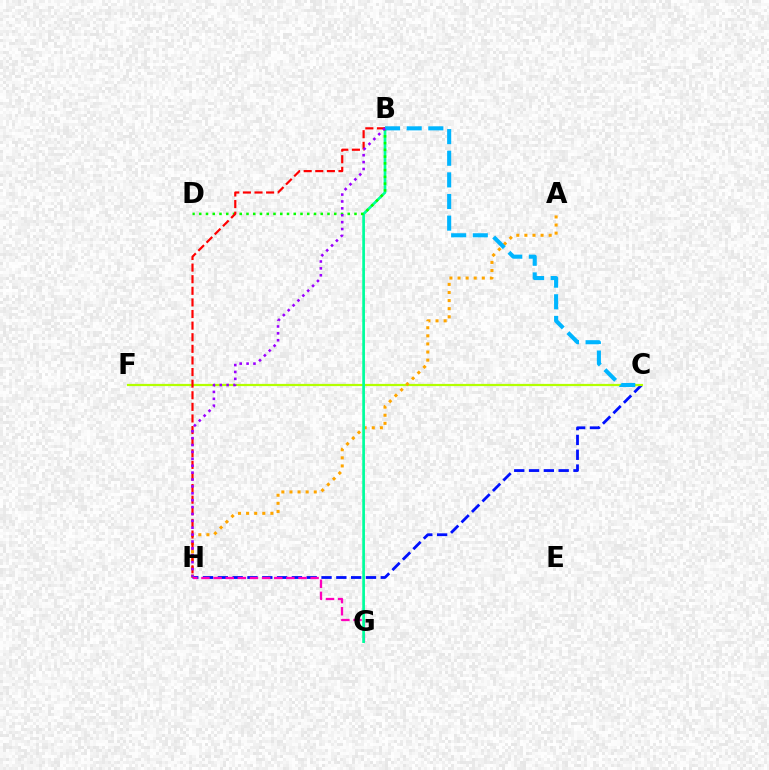{('C', 'H'): [{'color': '#0010ff', 'line_style': 'dashed', 'thickness': 2.01}], ('C', 'F'): [{'color': '#b3ff00', 'line_style': 'solid', 'thickness': 1.6}], ('A', 'H'): [{'color': '#ffa500', 'line_style': 'dotted', 'thickness': 2.2}], ('G', 'H'): [{'color': '#ff00bd', 'line_style': 'dashed', 'thickness': 1.65}], ('B', 'G'): [{'color': '#00ff9d', 'line_style': 'solid', 'thickness': 1.94}], ('B', 'D'): [{'color': '#08ff00', 'line_style': 'dotted', 'thickness': 1.83}], ('B', 'C'): [{'color': '#00b5ff', 'line_style': 'dashed', 'thickness': 2.94}], ('B', 'H'): [{'color': '#ff0000', 'line_style': 'dashed', 'thickness': 1.58}, {'color': '#9b00ff', 'line_style': 'dotted', 'thickness': 1.87}]}